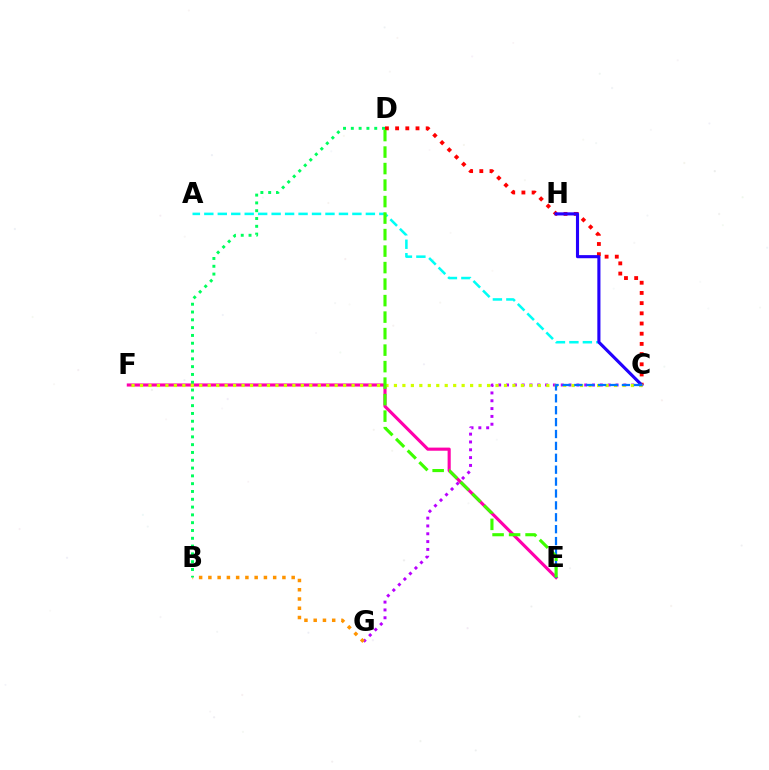{('E', 'F'): [{'color': '#ff00ac', 'line_style': 'solid', 'thickness': 2.25}], ('C', 'G'): [{'color': '#b900ff', 'line_style': 'dotted', 'thickness': 2.13}], ('C', 'D'): [{'color': '#ff0000', 'line_style': 'dotted', 'thickness': 2.77}], ('A', 'C'): [{'color': '#00fff6', 'line_style': 'dashed', 'thickness': 1.83}], ('B', 'G'): [{'color': '#ff9400', 'line_style': 'dotted', 'thickness': 2.51}], ('C', 'H'): [{'color': '#2500ff', 'line_style': 'solid', 'thickness': 2.24}], ('B', 'D'): [{'color': '#00ff5c', 'line_style': 'dotted', 'thickness': 2.12}], ('C', 'F'): [{'color': '#d1ff00', 'line_style': 'dotted', 'thickness': 2.3}], ('C', 'E'): [{'color': '#0074ff', 'line_style': 'dashed', 'thickness': 1.62}], ('D', 'E'): [{'color': '#3dff00', 'line_style': 'dashed', 'thickness': 2.24}]}